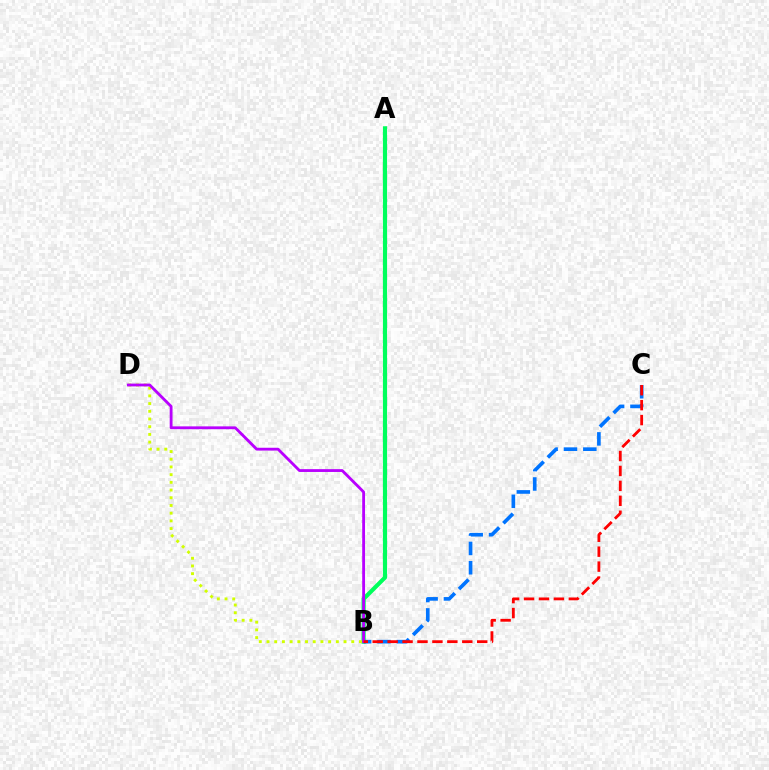{('A', 'B'): [{'color': '#00ff5c', 'line_style': 'solid', 'thickness': 2.99}], ('B', 'D'): [{'color': '#d1ff00', 'line_style': 'dotted', 'thickness': 2.09}, {'color': '#b900ff', 'line_style': 'solid', 'thickness': 2.03}], ('B', 'C'): [{'color': '#0074ff', 'line_style': 'dashed', 'thickness': 2.63}, {'color': '#ff0000', 'line_style': 'dashed', 'thickness': 2.03}]}